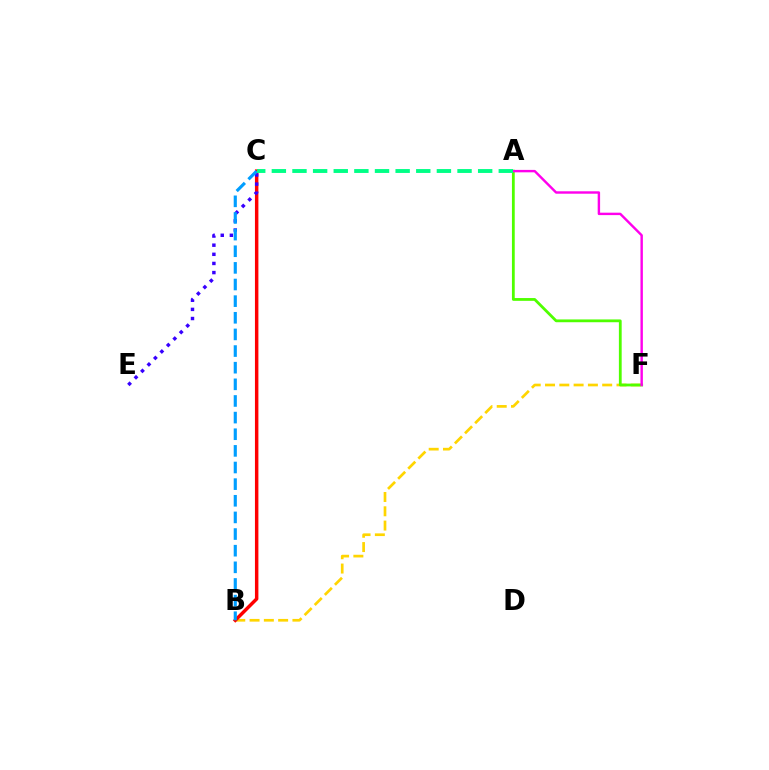{('B', 'F'): [{'color': '#ffd500', 'line_style': 'dashed', 'thickness': 1.94}], ('B', 'C'): [{'color': '#ff0000', 'line_style': 'solid', 'thickness': 2.49}, {'color': '#009eff', 'line_style': 'dashed', 'thickness': 2.26}], ('A', 'F'): [{'color': '#4fff00', 'line_style': 'solid', 'thickness': 2.01}, {'color': '#ff00ed', 'line_style': 'solid', 'thickness': 1.74}], ('C', 'E'): [{'color': '#3700ff', 'line_style': 'dotted', 'thickness': 2.48}], ('A', 'C'): [{'color': '#00ff86', 'line_style': 'dashed', 'thickness': 2.8}]}